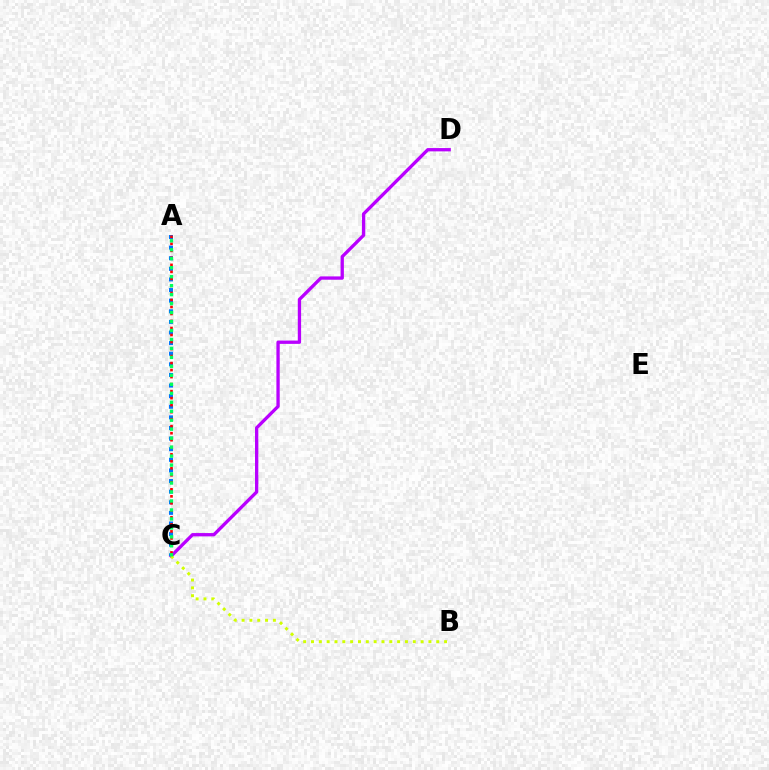{('C', 'D'): [{'color': '#b900ff', 'line_style': 'solid', 'thickness': 2.38}], ('B', 'C'): [{'color': '#d1ff00', 'line_style': 'dotted', 'thickness': 2.13}], ('A', 'C'): [{'color': '#0074ff', 'line_style': 'dotted', 'thickness': 2.88}, {'color': '#ff0000', 'line_style': 'dotted', 'thickness': 1.91}, {'color': '#00ff5c', 'line_style': 'dotted', 'thickness': 2.44}]}